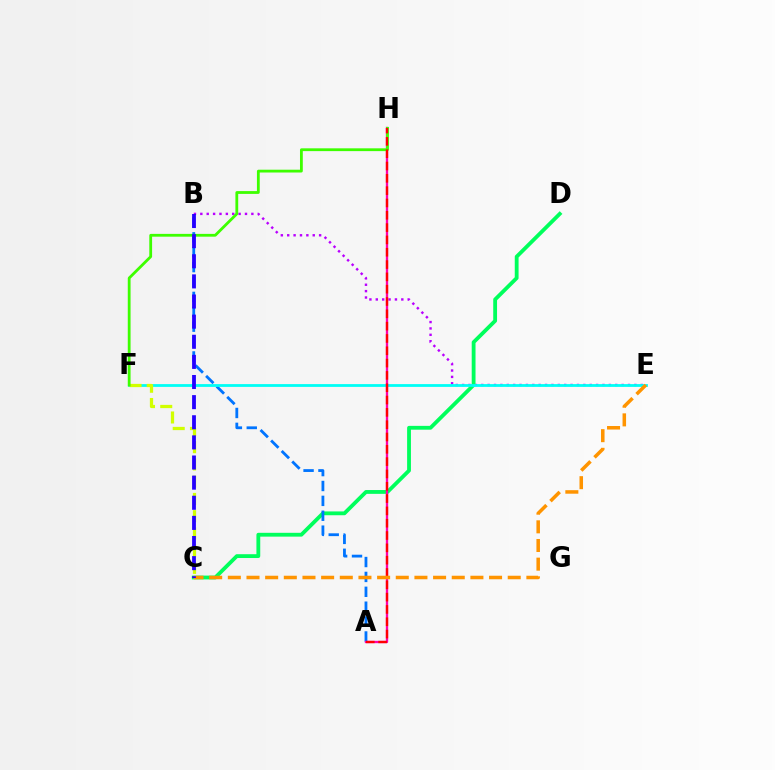{('B', 'E'): [{'color': '#b900ff', 'line_style': 'dotted', 'thickness': 1.73}], ('C', 'D'): [{'color': '#00ff5c', 'line_style': 'solid', 'thickness': 2.75}], ('A', 'B'): [{'color': '#0074ff', 'line_style': 'dashed', 'thickness': 2.02}], ('E', 'F'): [{'color': '#00fff6', 'line_style': 'solid', 'thickness': 2.01}], ('C', 'F'): [{'color': '#d1ff00', 'line_style': 'dashed', 'thickness': 2.34}], ('A', 'H'): [{'color': '#ff00ac', 'line_style': 'solid', 'thickness': 1.68}, {'color': '#ff0000', 'line_style': 'dashed', 'thickness': 1.67}], ('F', 'H'): [{'color': '#3dff00', 'line_style': 'solid', 'thickness': 2.01}], ('C', 'E'): [{'color': '#ff9400', 'line_style': 'dashed', 'thickness': 2.53}], ('B', 'C'): [{'color': '#2500ff', 'line_style': 'dashed', 'thickness': 2.73}]}